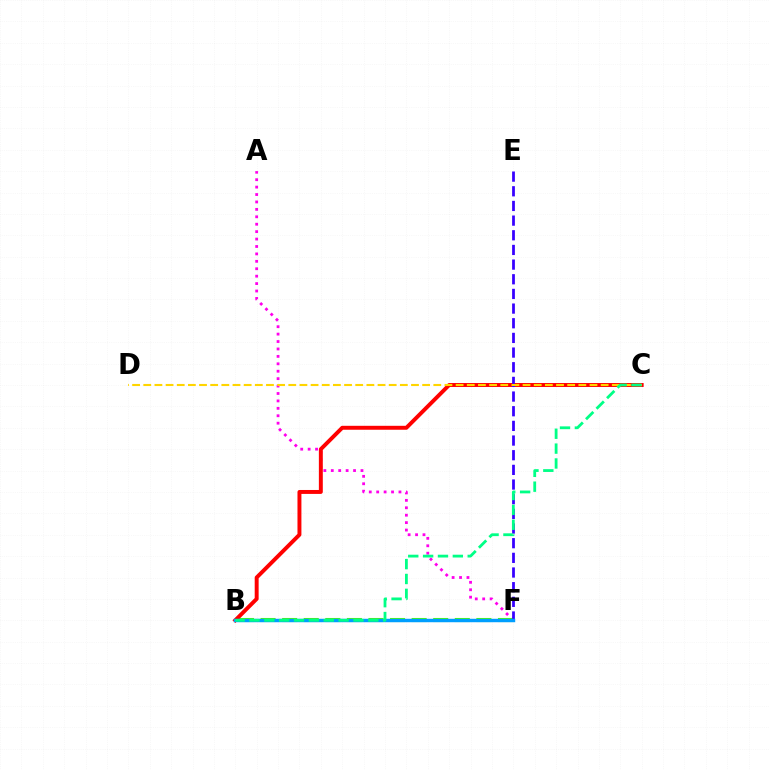{('A', 'F'): [{'color': '#ff00ed', 'line_style': 'dotted', 'thickness': 2.02}], ('B', 'F'): [{'color': '#4fff00', 'line_style': 'dashed', 'thickness': 2.93}, {'color': '#009eff', 'line_style': 'solid', 'thickness': 2.48}], ('B', 'C'): [{'color': '#ff0000', 'line_style': 'solid', 'thickness': 2.83}, {'color': '#00ff86', 'line_style': 'dashed', 'thickness': 2.02}], ('E', 'F'): [{'color': '#3700ff', 'line_style': 'dashed', 'thickness': 1.99}], ('C', 'D'): [{'color': '#ffd500', 'line_style': 'dashed', 'thickness': 1.52}]}